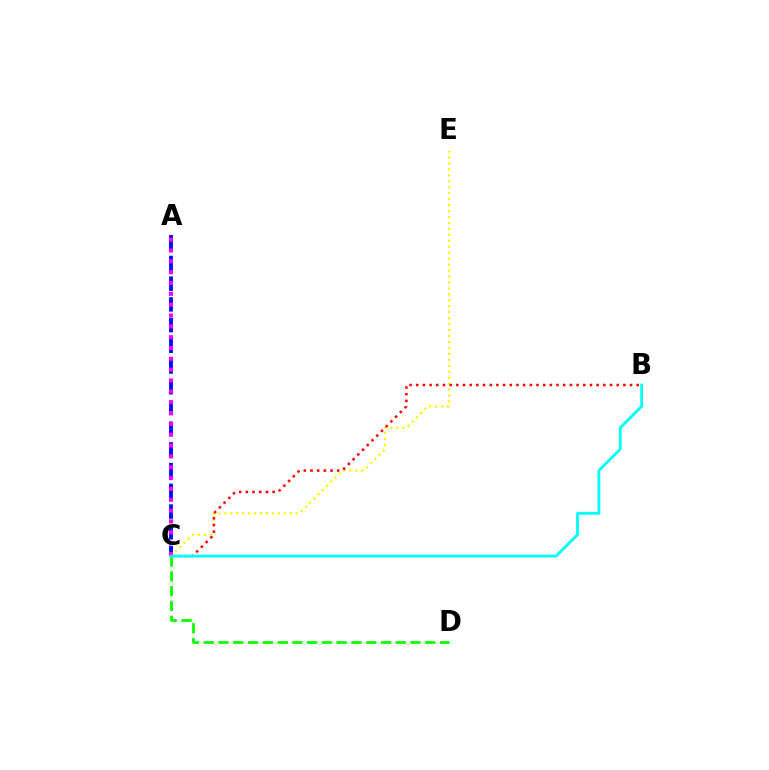{('C', 'E'): [{'color': '#fcf500', 'line_style': 'dotted', 'thickness': 1.62}], ('B', 'C'): [{'color': '#ff0000', 'line_style': 'dotted', 'thickness': 1.82}, {'color': '#00fff6', 'line_style': 'solid', 'thickness': 2.03}], ('C', 'D'): [{'color': '#08ff00', 'line_style': 'dashed', 'thickness': 2.01}], ('A', 'C'): [{'color': '#0010ff', 'line_style': 'dashed', 'thickness': 2.81}, {'color': '#ee00ff', 'line_style': 'dotted', 'thickness': 2.94}]}